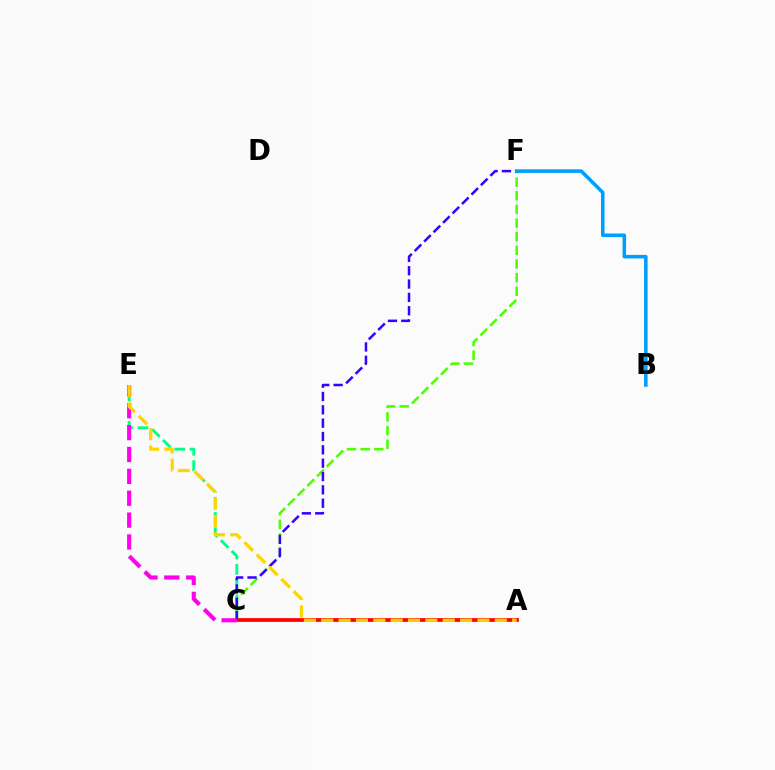{('C', 'E'): [{'color': '#00ff86', 'line_style': 'dashed', 'thickness': 2.07}, {'color': '#ff00ed', 'line_style': 'dashed', 'thickness': 2.97}], ('A', 'C'): [{'color': '#ff0000', 'line_style': 'solid', 'thickness': 2.7}], ('C', 'F'): [{'color': '#4fff00', 'line_style': 'dashed', 'thickness': 1.85}, {'color': '#3700ff', 'line_style': 'dashed', 'thickness': 1.81}], ('B', 'F'): [{'color': '#009eff', 'line_style': 'solid', 'thickness': 2.55}], ('A', 'E'): [{'color': '#ffd500', 'line_style': 'dashed', 'thickness': 2.36}]}